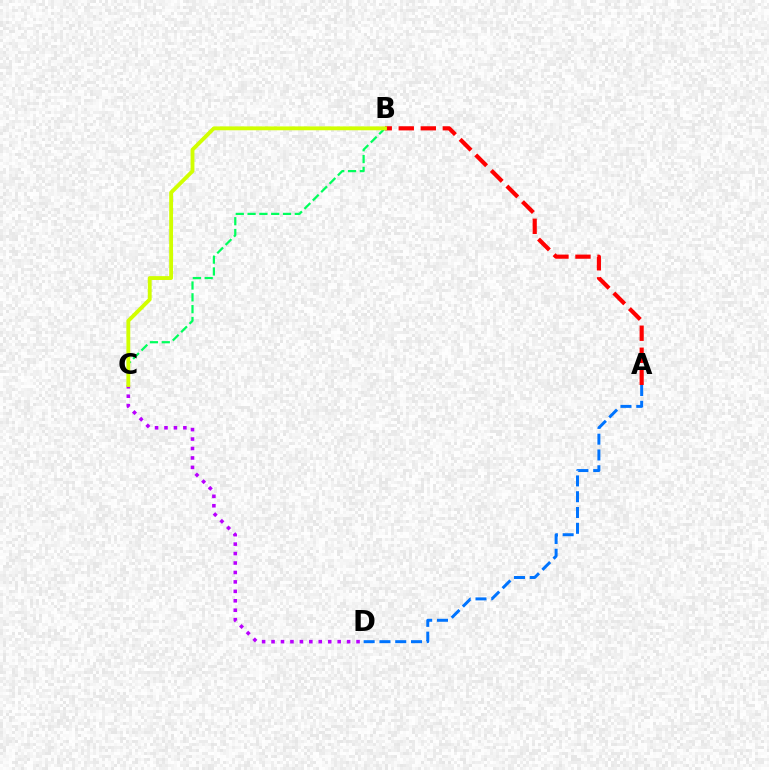{('A', 'B'): [{'color': '#ff0000', 'line_style': 'dashed', 'thickness': 2.99}], ('C', 'D'): [{'color': '#b900ff', 'line_style': 'dotted', 'thickness': 2.57}], ('B', 'C'): [{'color': '#00ff5c', 'line_style': 'dashed', 'thickness': 1.61}, {'color': '#d1ff00', 'line_style': 'solid', 'thickness': 2.77}], ('A', 'D'): [{'color': '#0074ff', 'line_style': 'dashed', 'thickness': 2.14}]}